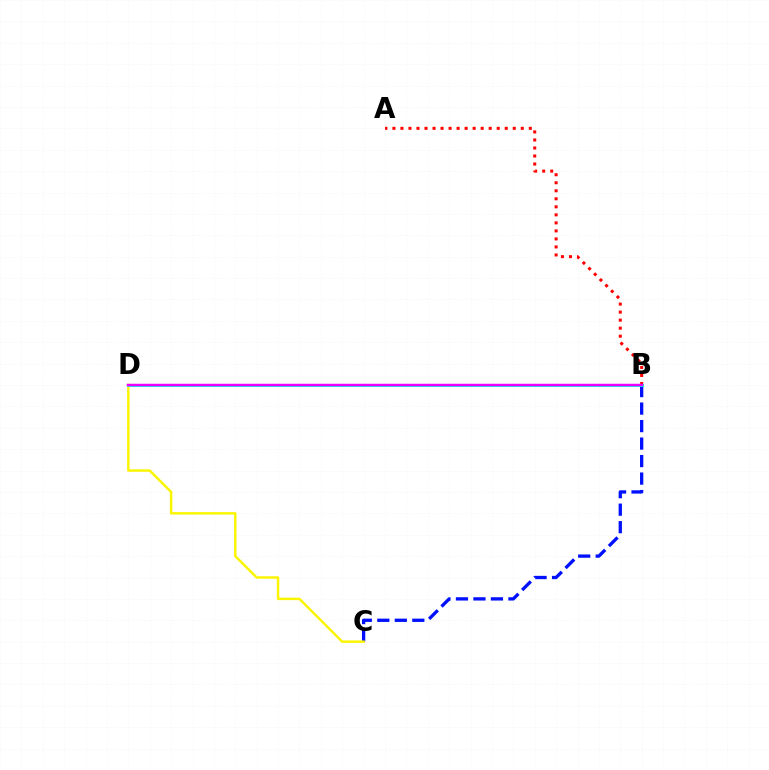{('A', 'B'): [{'color': '#ff0000', 'line_style': 'dotted', 'thickness': 2.18}], ('B', 'C'): [{'color': '#0010ff', 'line_style': 'dashed', 'thickness': 2.38}], ('B', 'D'): [{'color': '#08ff00', 'line_style': 'solid', 'thickness': 2.07}, {'color': '#00fff6', 'line_style': 'solid', 'thickness': 2.06}, {'color': '#ee00ff', 'line_style': 'solid', 'thickness': 1.79}], ('C', 'D'): [{'color': '#fcf500', 'line_style': 'solid', 'thickness': 1.77}]}